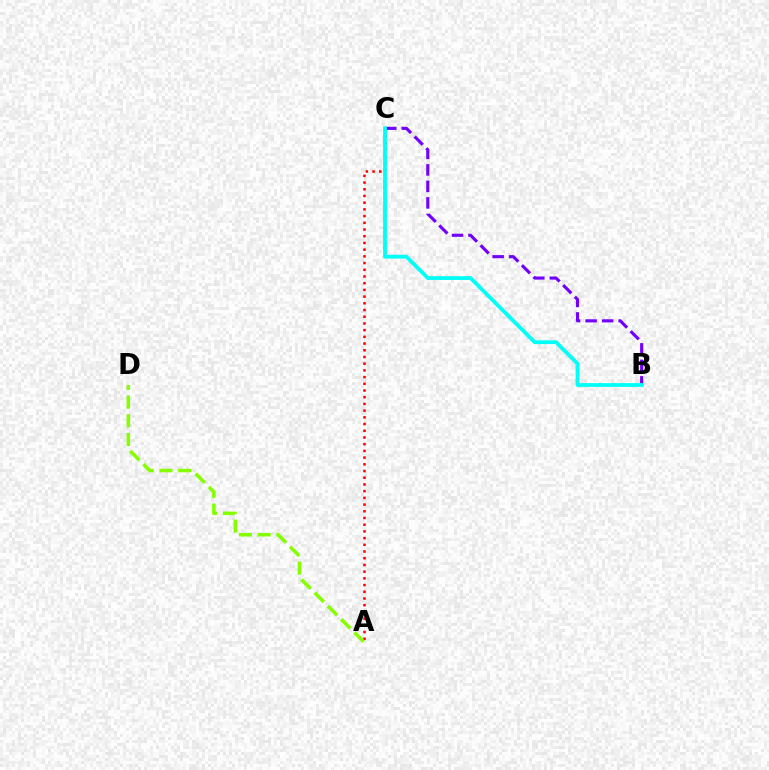{('A', 'C'): [{'color': '#ff0000', 'line_style': 'dotted', 'thickness': 1.82}], ('B', 'C'): [{'color': '#7200ff', 'line_style': 'dashed', 'thickness': 2.24}, {'color': '#00fff6', 'line_style': 'solid', 'thickness': 2.73}], ('A', 'D'): [{'color': '#84ff00', 'line_style': 'dashed', 'thickness': 2.54}]}